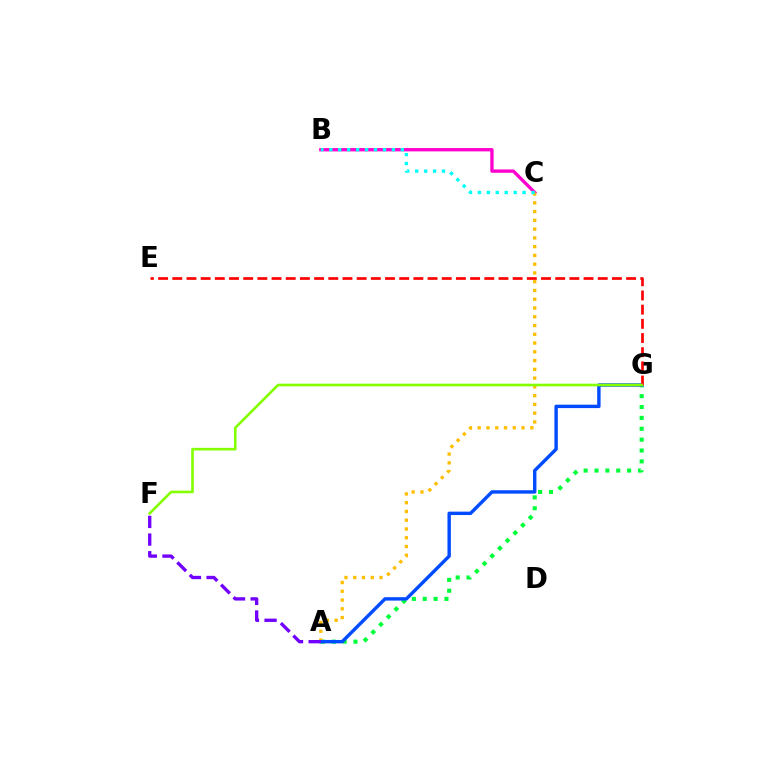{('A', 'G'): [{'color': '#00ff39', 'line_style': 'dotted', 'thickness': 2.95}, {'color': '#004bff', 'line_style': 'solid', 'thickness': 2.45}], ('B', 'C'): [{'color': '#ff00cf', 'line_style': 'solid', 'thickness': 2.4}, {'color': '#00fff6', 'line_style': 'dotted', 'thickness': 2.43}], ('A', 'C'): [{'color': '#ffbd00', 'line_style': 'dotted', 'thickness': 2.38}], ('A', 'F'): [{'color': '#7200ff', 'line_style': 'dashed', 'thickness': 2.4}], ('E', 'G'): [{'color': '#ff0000', 'line_style': 'dashed', 'thickness': 1.93}], ('F', 'G'): [{'color': '#84ff00', 'line_style': 'solid', 'thickness': 1.89}]}